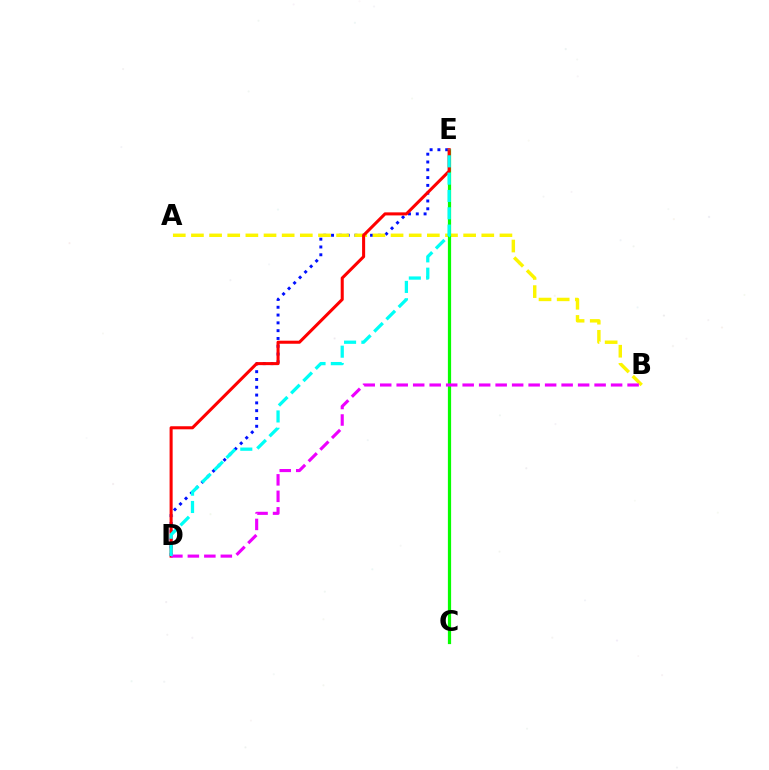{('D', 'E'): [{'color': '#0010ff', 'line_style': 'dotted', 'thickness': 2.12}, {'color': '#ff0000', 'line_style': 'solid', 'thickness': 2.2}, {'color': '#00fff6', 'line_style': 'dashed', 'thickness': 2.35}], ('A', 'B'): [{'color': '#fcf500', 'line_style': 'dashed', 'thickness': 2.47}], ('C', 'E'): [{'color': '#08ff00', 'line_style': 'solid', 'thickness': 2.32}], ('B', 'D'): [{'color': '#ee00ff', 'line_style': 'dashed', 'thickness': 2.24}]}